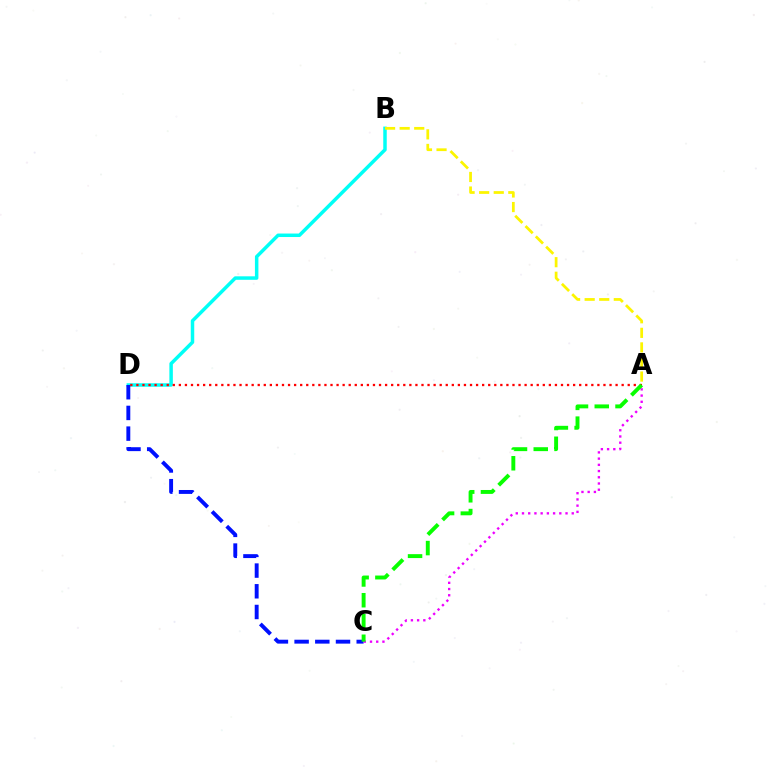{('B', 'D'): [{'color': '#00fff6', 'line_style': 'solid', 'thickness': 2.51}], ('C', 'D'): [{'color': '#0010ff', 'line_style': 'dashed', 'thickness': 2.81}], ('A', 'D'): [{'color': '#ff0000', 'line_style': 'dotted', 'thickness': 1.65}], ('A', 'C'): [{'color': '#ee00ff', 'line_style': 'dotted', 'thickness': 1.69}, {'color': '#08ff00', 'line_style': 'dashed', 'thickness': 2.82}], ('A', 'B'): [{'color': '#fcf500', 'line_style': 'dashed', 'thickness': 1.98}]}